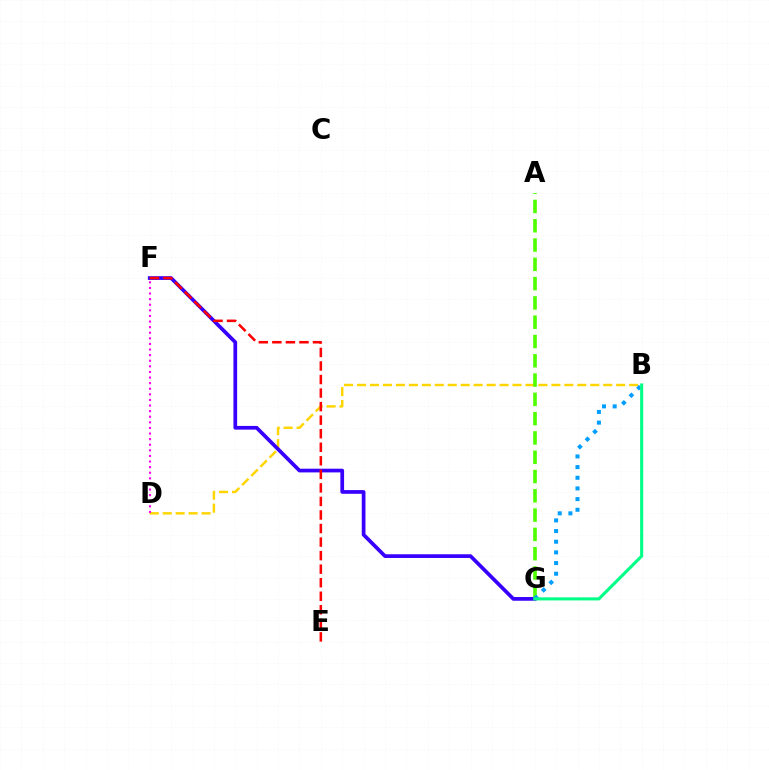{('B', 'D'): [{'color': '#ffd500', 'line_style': 'dashed', 'thickness': 1.76}], ('A', 'G'): [{'color': '#4fff00', 'line_style': 'dashed', 'thickness': 2.62}], ('F', 'G'): [{'color': '#3700ff', 'line_style': 'solid', 'thickness': 2.67}], ('D', 'F'): [{'color': '#ff00ed', 'line_style': 'dotted', 'thickness': 1.52}], ('B', 'G'): [{'color': '#009eff', 'line_style': 'dotted', 'thickness': 2.9}, {'color': '#00ff86', 'line_style': 'solid', 'thickness': 2.22}], ('E', 'F'): [{'color': '#ff0000', 'line_style': 'dashed', 'thickness': 1.84}]}